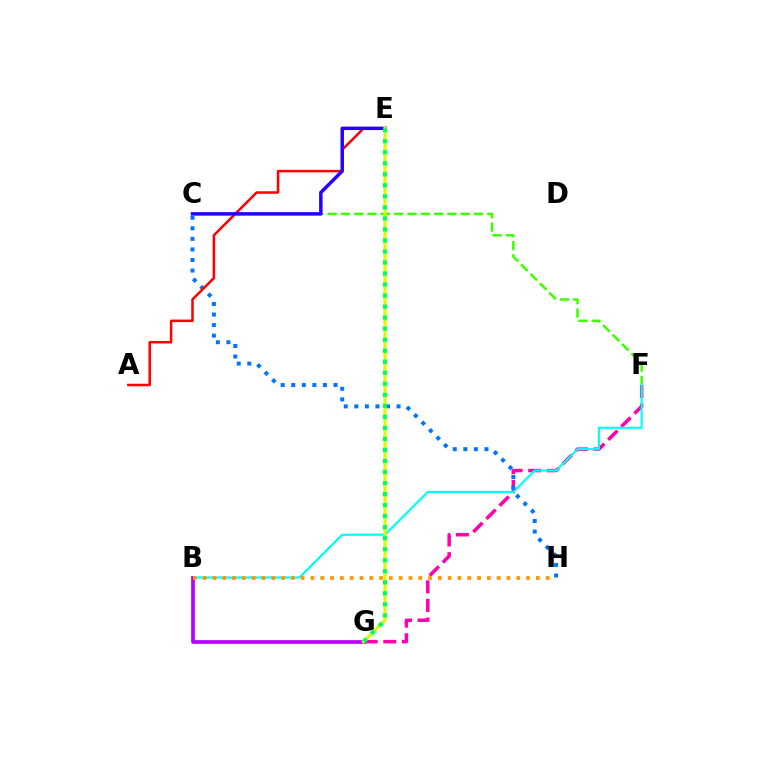{('C', 'F'): [{'color': '#3dff00', 'line_style': 'dashed', 'thickness': 1.81}], ('F', 'G'): [{'color': '#ff00ac', 'line_style': 'dashed', 'thickness': 2.52}], ('B', 'F'): [{'color': '#00fff6', 'line_style': 'solid', 'thickness': 1.57}], ('C', 'H'): [{'color': '#0074ff', 'line_style': 'dotted', 'thickness': 2.87}], ('A', 'E'): [{'color': '#ff0000', 'line_style': 'solid', 'thickness': 1.81}], ('B', 'G'): [{'color': '#b900ff', 'line_style': 'solid', 'thickness': 2.67}], ('B', 'H'): [{'color': '#ff9400', 'line_style': 'dotted', 'thickness': 2.66}], ('C', 'E'): [{'color': '#2500ff', 'line_style': 'solid', 'thickness': 2.5}], ('E', 'G'): [{'color': '#d1ff00', 'line_style': 'solid', 'thickness': 2.29}, {'color': '#00ff5c', 'line_style': 'dotted', 'thickness': 3.0}]}